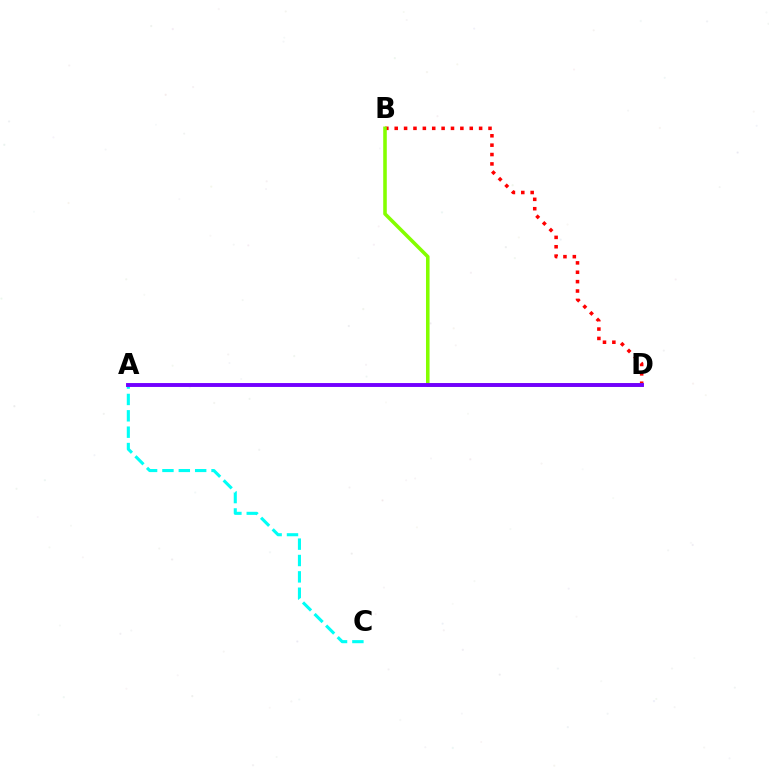{('B', 'D'): [{'color': '#ff0000', 'line_style': 'dotted', 'thickness': 2.55}, {'color': '#84ff00', 'line_style': 'solid', 'thickness': 2.57}], ('A', 'C'): [{'color': '#00fff6', 'line_style': 'dashed', 'thickness': 2.22}], ('A', 'D'): [{'color': '#7200ff', 'line_style': 'solid', 'thickness': 2.8}]}